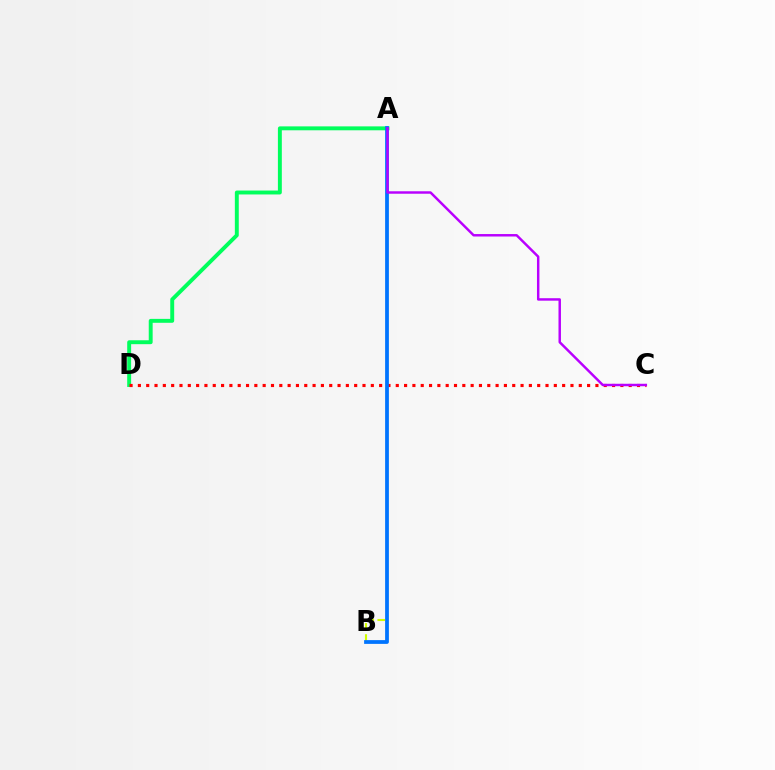{('A', 'B'): [{'color': '#d1ff00', 'line_style': 'dashed', 'thickness': 1.51}, {'color': '#0074ff', 'line_style': 'solid', 'thickness': 2.71}], ('A', 'D'): [{'color': '#00ff5c', 'line_style': 'solid', 'thickness': 2.82}], ('C', 'D'): [{'color': '#ff0000', 'line_style': 'dotted', 'thickness': 2.26}], ('A', 'C'): [{'color': '#b900ff', 'line_style': 'solid', 'thickness': 1.77}]}